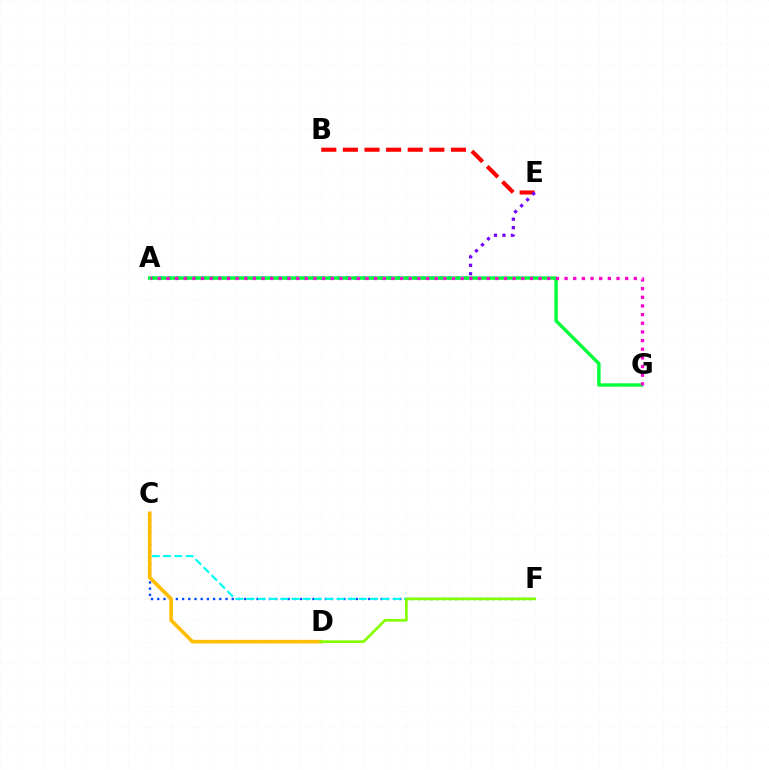{('B', 'E'): [{'color': '#ff0000', 'line_style': 'dashed', 'thickness': 2.94}], ('A', 'E'): [{'color': '#7200ff', 'line_style': 'dotted', 'thickness': 2.31}], ('C', 'F'): [{'color': '#004bff', 'line_style': 'dotted', 'thickness': 1.69}, {'color': '#00fff6', 'line_style': 'dashed', 'thickness': 1.53}], ('C', 'D'): [{'color': '#ffbd00', 'line_style': 'solid', 'thickness': 2.62}], ('D', 'F'): [{'color': '#84ff00', 'line_style': 'solid', 'thickness': 1.93}], ('A', 'G'): [{'color': '#00ff39', 'line_style': 'solid', 'thickness': 2.45}, {'color': '#ff00cf', 'line_style': 'dotted', 'thickness': 2.35}]}